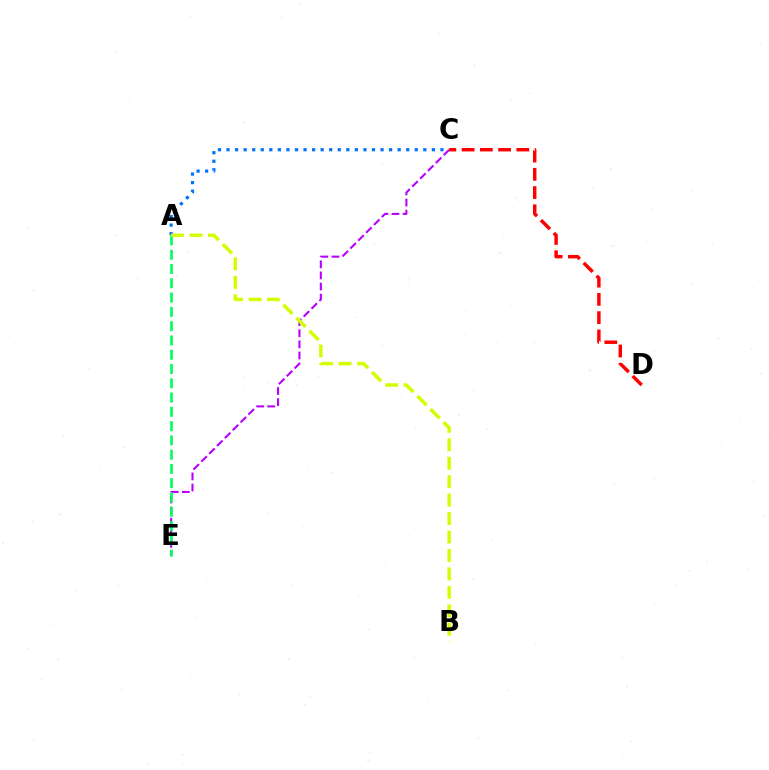{('C', 'E'): [{'color': '#b900ff', 'line_style': 'dashed', 'thickness': 1.51}], ('A', 'C'): [{'color': '#0074ff', 'line_style': 'dotted', 'thickness': 2.32}], ('A', 'E'): [{'color': '#00ff5c', 'line_style': 'dashed', 'thickness': 1.94}], ('A', 'B'): [{'color': '#d1ff00', 'line_style': 'dashed', 'thickness': 2.51}], ('C', 'D'): [{'color': '#ff0000', 'line_style': 'dashed', 'thickness': 2.48}]}